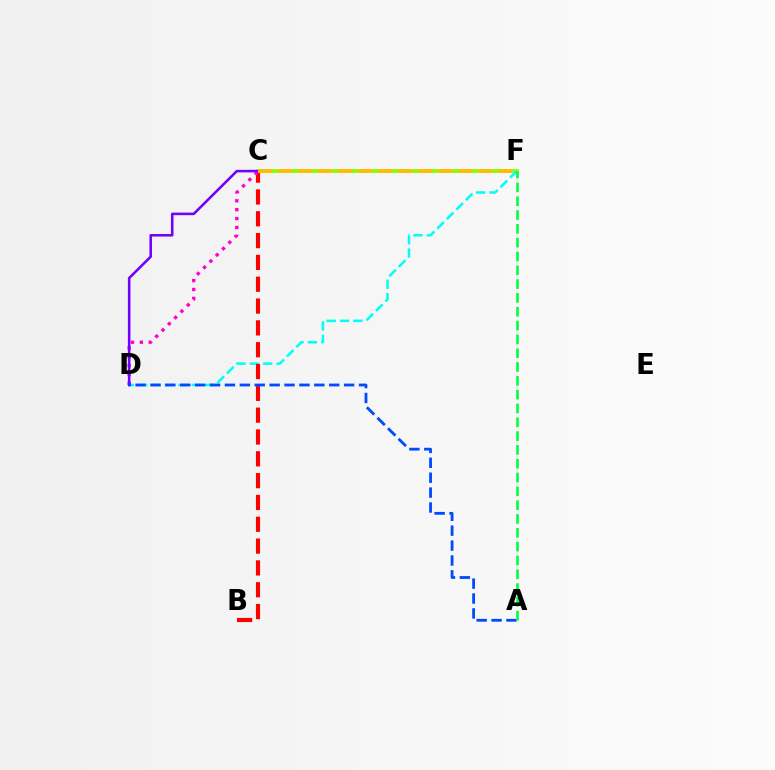{('C', 'F'): [{'color': '#84ff00', 'line_style': 'solid', 'thickness': 2.66}, {'color': '#ffbd00', 'line_style': 'dashed', 'thickness': 2.72}], ('D', 'F'): [{'color': '#00fff6', 'line_style': 'dashed', 'thickness': 1.82}], ('B', 'C'): [{'color': '#ff0000', 'line_style': 'dashed', 'thickness': 2.96}], ('C', 'D'): [{'color': '#ff00cf', 'line_style': 'dotted', 'thickness': 2.41}, {'color': '#7200ff', 'line_style': 'solid', 'thickness': 1.85}], ('A', 'D'): [{'color': '#004bff', 'line_style': 'dashed', 'thickness': 2.02}], ('A', 'F'): [{'color': '#00ff39', 'line_style': 'dashed', 'thickness': 1.88}]}